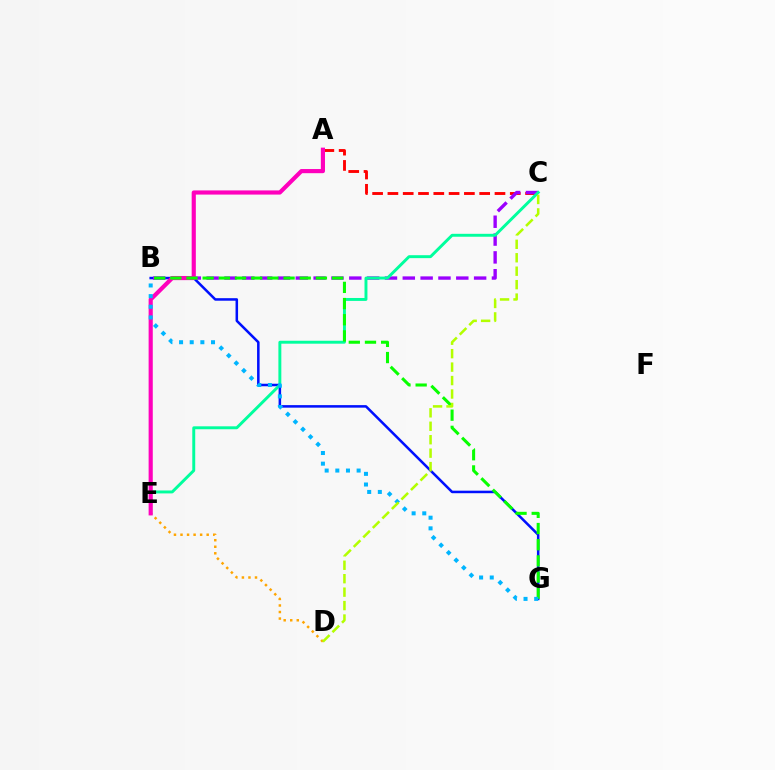{('D', 'E'): [{'color': '#ffa500', 'line_style': 'dotted', 'thickness': 1.78}], ('B', 'G'): [{'color': '#0010ff', 'line_style': 'solid', 'thickness': 1.82}, {'color': '#08ff00', 'line_style': 'dashed', 'thickness': 2.2}, {'color': '#00b5ff', 'line_style': 'dotted', 'thickness': 2.89}], ('A', 'C'): [{'color': '#ff0000', 'line_style': 'dashed', 'thickness': 2.08}], ('B', 'C'): [{'color': '#9b00ff', 'line_style': 'dashed', 'thickness': 2.42}], ('C', 'E'): [{'color': '#00ff9d', 'line_style': 'solid', 'thickness': 2.11}], ('A', 'E'): [{'color': '#ff00bd', 'line_style': 'solid', 'thickness': 2.99}], ('C', 'D'): [{'color': '#b3ff00', 'line_style': 'dashed', 'thickness': 1.83}]}